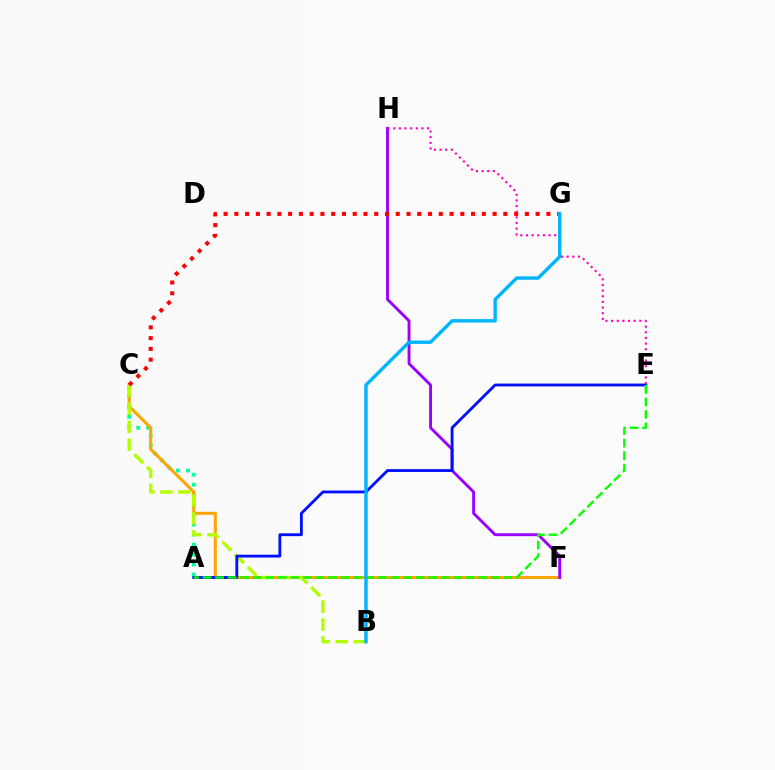{('A', 'C'): [{'color': '#00ff9d', 'line_style': 'dotted', 'thickness': 2.71}], ('C', 'F'): [{'color': '#ffa500', 'line_style': 'solid', 'thickness': 2.19}], ('F', 'H'): [{'color': '#9b00ff', 'line_style': 'solid', 'thickness': 2.08}], ('B', 'C'): [{'color': '#b3ff00', 'line_style': 'dashed', 'thickness': 2.44}], ('A', 'E'): [{'color': '#0010ff', 'line_style': 'solid', 'thickness': 2.05}, {'color': '#08ff00', 'line_style': 'dashed', 'thickness': 1.7}], ('E', 'H'): [{'color': '#ff00bd', 'line_style': 'dotted', 'thickness': 1.53}], ('C', 'G'): [{'color': '#ff0000', 'line_style': 'dotted', 'thickness': 2.92}], ('B', 'G'): [{'color': '#00b5ff', 'line_style': 'solid', 'thickness': 2.45}]}